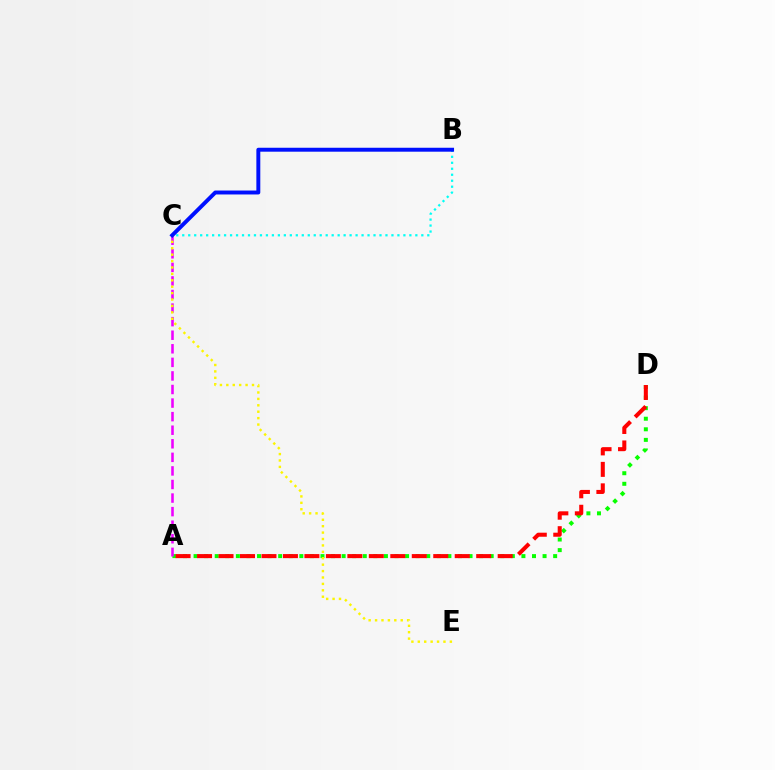{('B', 'C'): [{'color': '#00fff6', 'line_style': 'dotted', 'thickness': 1.62}, {'color': '#0010ff', 'line_style': 'solid', 'thickness': 2.83}], ('A', 'D'): [{'color': '#08ff00', 'line_style': 'dotted', 'thickness': 2.87}, {'color': '#ff0000', 'line_style': 'dashed', 'thickness': 2.92}], ('A', 'C'): [{'color': '#ee00ff', 'line_style': 'dashed', 'thickness': 1.84}], ('C', 'E'): [{'color': '#fcf500', 'line_style': 'dotted', 'thickness': 1.74}]}